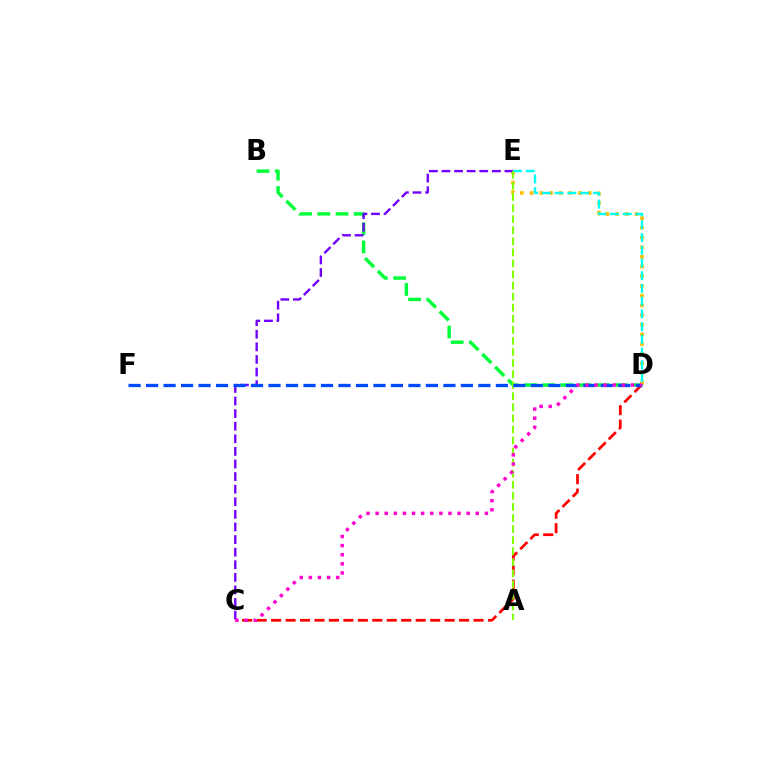{('B', 'D'): [{'color': '#00ff39', 'line_style': 'dashed', 'thickness': 2.47}], ('C', 'D'): [{'color': '#ff0000', 'line_style': 'dashed', 'thickness': 1.96}, {'color': '#ff00cf', 'line_style': 'dotted', 'thickness': 2.47}], ('D', 'E'): [{'color': '#ffbd00', 'line_style': 'dotted', 'thickness': 2.63}, {'color': '#00fff6', 'line_style': 'dashed', 'thickness': 1.73}], ('C', 'E'): [{'color': '#7200ff', 'line_style': 'dashed', 'thickness': 1.71}], ('A', 'E'): [{'color': '#84ff00', 'line_style': 'dashed', 'thickness': 1.5}], ('D', 'F'): [{'color': '#004bff', 'line_style': 'dashed', 'thickness': 2.38}]}